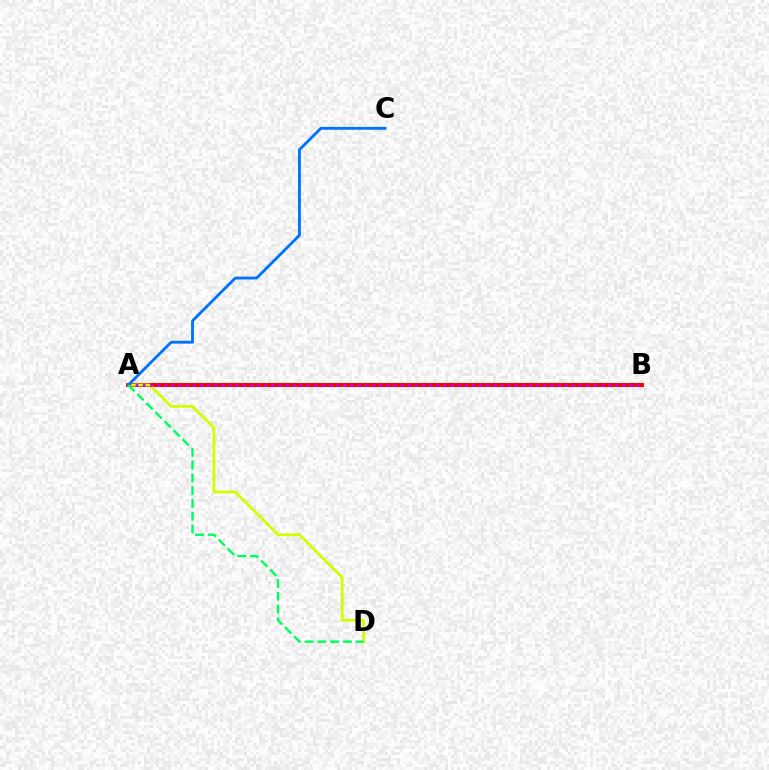{('A', 'B'): [{'color': '#ff0000', 'line_style': 'solid', 'thickness': 2.86}, {'color': '#b900ff', 'line_style': 'dotted', 'thickness': 1.94}], ('A', 'D'): [{'color': '#d1ff00', 'line_style': 'solid', 'thickness': 2.0}, {'color': '#00ff5c', 'line_style': 'dashed', 'thickness': 1.74}], ('A', 'C'): [{'color': '#0074ff', 'line_style': 'solid', 'thickness': 2.06}]}